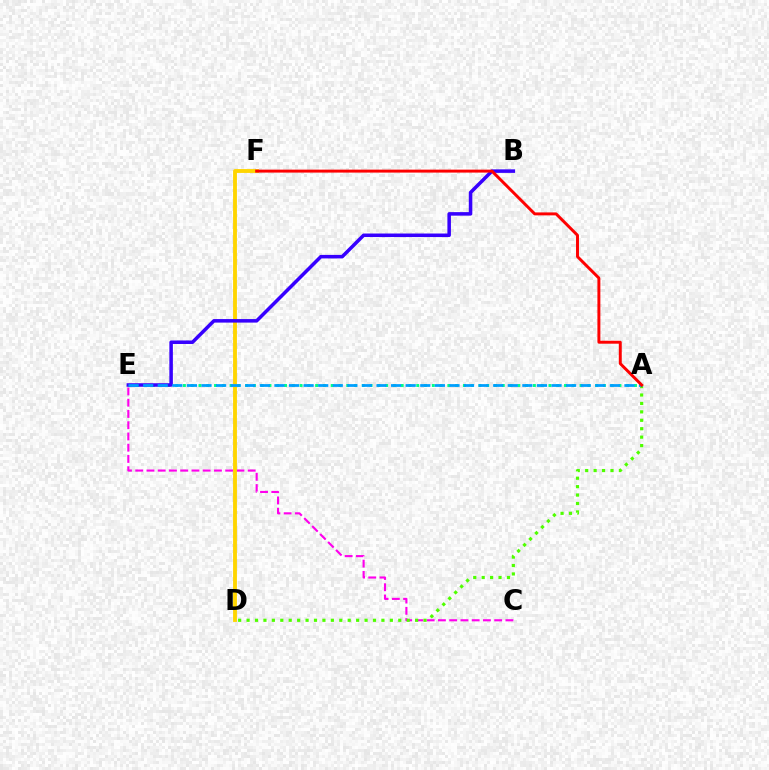{('A', 'E'): [{'color': '#00ff86', 'line_style': 'dotted', 'thickness': 2.11}, {'color': '#009eff', 'line_style': 'dashed', 'thickness': 1.98}], ('C', 'E'): [{'color': '#ff00ed', 'line_style': 'dashed', 'thickness': 1.53}], ('A', 'D'): [{'color': '#4fff00', 'line_style': 'dotted', 'thickness': 2.29}], ('D', 'F'): [{'color': '#ffd500', 'line_style': 'solid', 'thickness': 2.77}], ('B', 'E'): [{'color': '#3700ff', 'line_style': 'solid', 'thickness': 2.54}], ('A', 'F'): [{'color': '#ff0000', 'line_style': 'solid', 'thickness': 2.13}]}